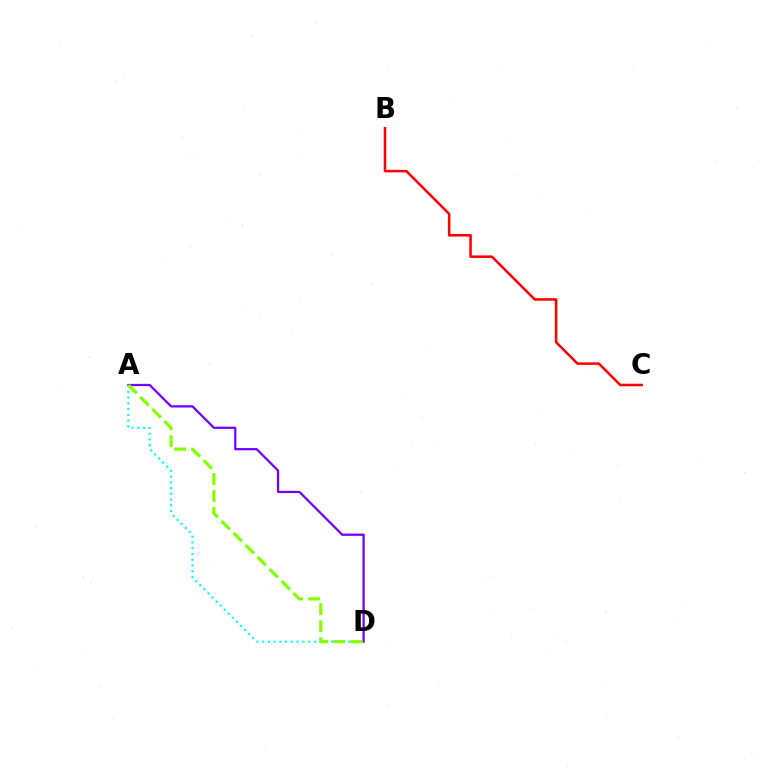{('A', 'D'): [{'color': '#7200ff', 'line_style': 'solid', 'thickness': 1.62}, {'color': '#00fff6', 'line_style': 'dotted', 'thickness': 1.56}, {'color': '#84ff00', 'line_style': 'dashed', 'thickness': 2.31}], ('B', 'C'): [{'color': '#ff0000', 'line_style': 'solid', 'thickness': 1.82}]}